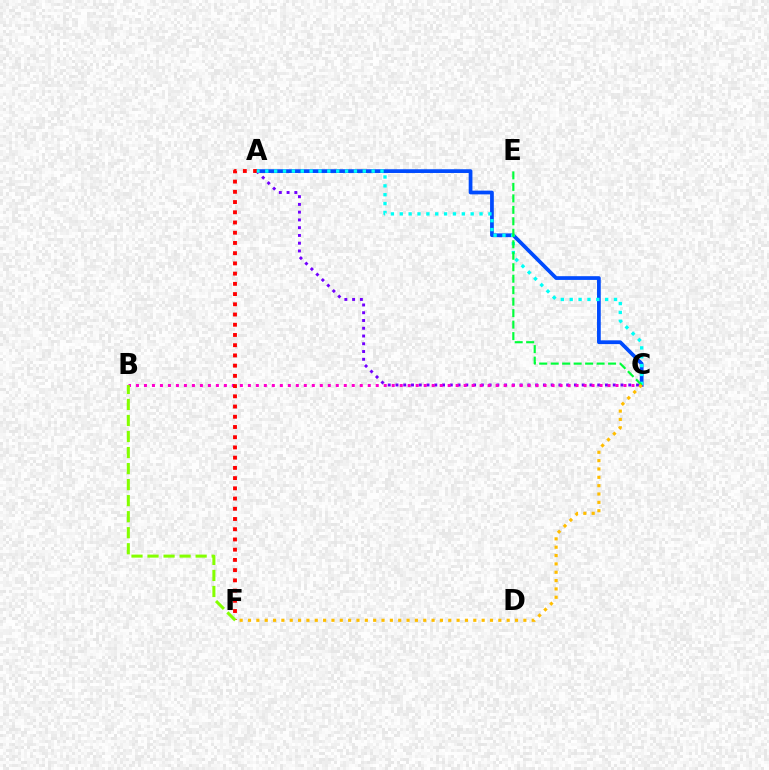{('A', 'C'): [{'color': '#004bff', 'line_style': 'solid', 'thickness': 2.69}, {'color': '#7200ff', 'line_style': 'dotted', 'thickness': 2.11}, {'color': '#00fff6', 'line_style': 'dotted', 'thickness': 2.41}], ('B', 'C'): [{'color': '#ff00cf', 'line_style': 'dotted', 'thickness': 2.17}], ('A', 'F'): [{'color': '#ff0000', 'line_style': 'dotted', 'thickness': 2.78}], ('C', 'E'): [{'color': '#00ff39', 'line_style': 'dashed', 'thickness': 1.56}], ('C', 'F'): [{'color': '#ffbd00', 'line_style': 'dotted', 'thickness': 2.27}], ('B', 'F'): [{'color': '#84ff00', 'line_style': 'dashed', 'thickness': 2.18}]}